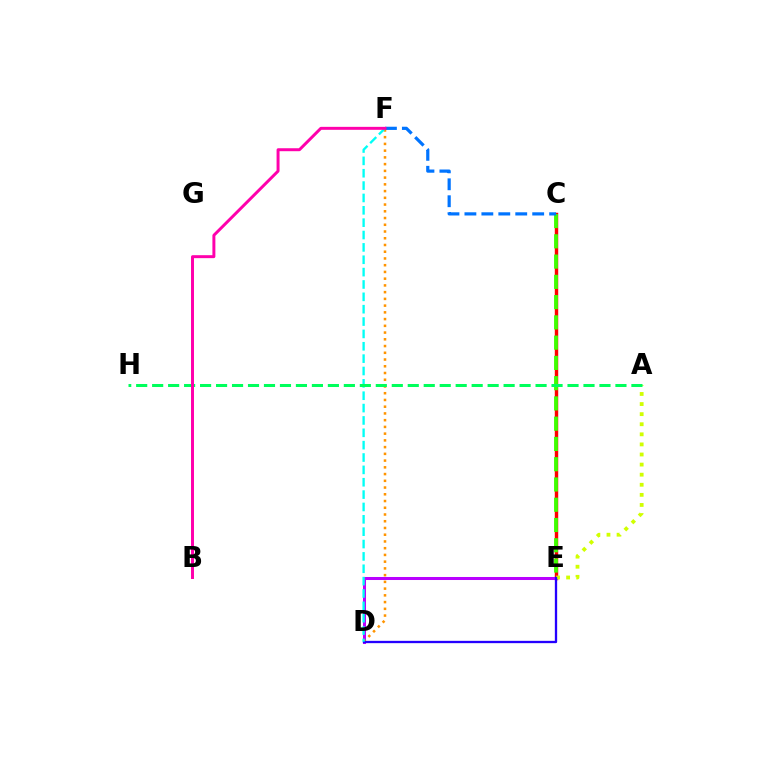{('C', 'E'): [{'color': '#ff0000', 'line_style': 'solid', 'thickness': 2.47}, {'color': '#3dff00', 'line_style': 'dashed', 'thickness': 2.75}], ('D', 'E'): [{'color': '#b900ff', 'line_style': 'solid', 'thickness': 2.18}, {'color': '#2500ff', 'line_style': 'solid', 'thickness': 1.66}], ('D', 'F'): [{'color': '#ff9400', 'line_style': 'dotted', 'thickness': 1.83}, {'color': '#00fff6', 'line_style': 'dashed', 'thickness': 1.68}], ('A', 'E'): [{'color': '#d1ff00', 'line_style': 'dotted', 'thickness': 2.74}], ('C', 'F'): [{'color': '#0074ff', 'line_style': 'dashed', 'thickness': 2.3}], ('A', 'H'): [{'color': '#00ff5c', 'line_style': 'dashed', 'thickness': 2.17}], ('B', 'F'): [{'color': '#ff00ac', 'line_style': 'solid', 'thickness': 2.14}]}